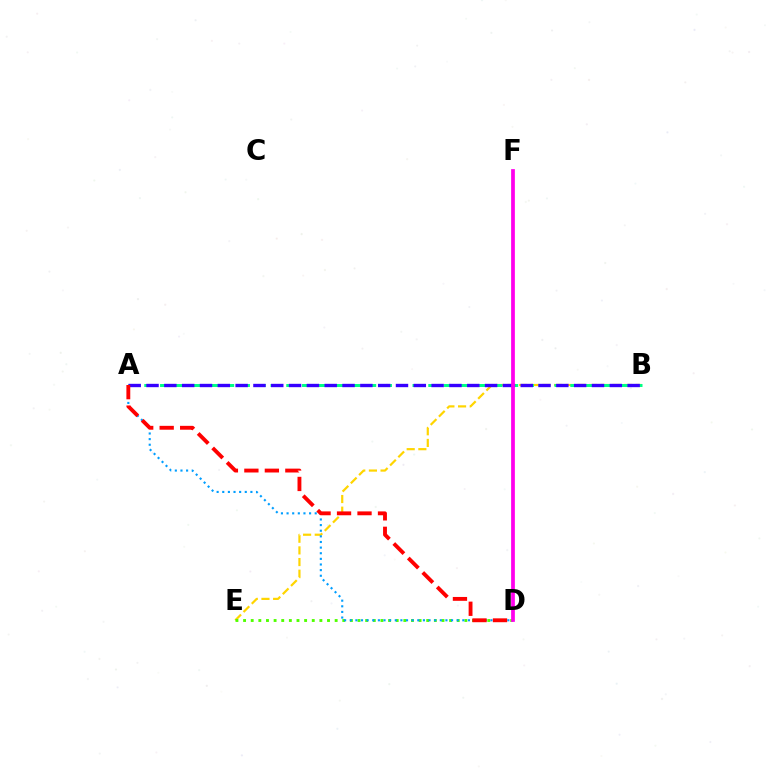{('B', 'E'): [{'color': '#ffd500', 'line_style': 'dashed', 'thickness': 1.58}], ('A', 'B'): [{'color': '#00ff86', 'line_style': 'dashed', 'thickness': 2.14}, {'color': '#3700ff', 'line_style': 'dashed', 'thickness': 2.42}], ('D', 'E'): [{'color': '#4fff00', 'line_style': 'dotted', 'thickness': 2.07}], ('A', 'D'): [{'color': '#009eff', 'line_style': 'dotted', 'thickness': 1.53}, {'color': '#ff0000', 'line_style': 'dashed', 'thickness': 2.78}], ('D', 'F'): [{'color': '#ff00ed', 'line_style': 'solid', 'thickness': 2.7}]}